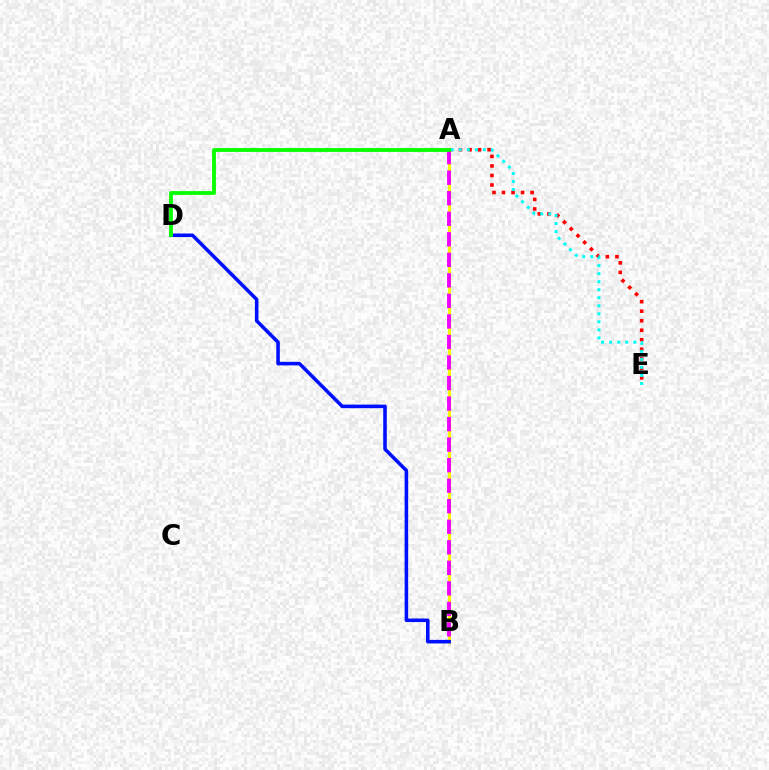{('A', 'E'): [{'color': '#ff0000', 'line_style': 'dotted', 'thickness': 2.59}, {'color': '#00fff6', 'line_style': 'dotted', 'thickness': 2.18}], ('A', 'B'): [{'color': '#fcf500', 'line_style': 'solid', 'thickness': 2.28}, {'color': '#ee00ff', 'line_style': 'dashed', 'thickness': 2.79}], ('B', 'D'): [{'color': '#0010ff', 'line_style': 'solid', 'thickness': 2.57}], ('A', 'D'): [{'color': '#08ff00', 'line_style': 'solid', 'thickness': 2.75}]}